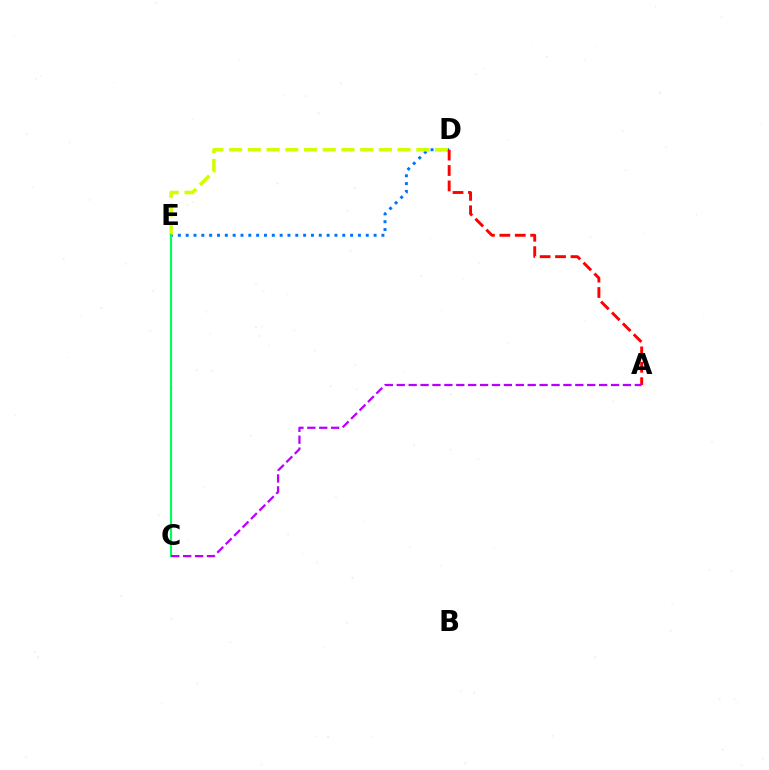{('D', 'E'): [{'color': '#0074ff', 'line_style': 'dotted', 'thickness': 2.13}, {'color': '#d1ff00', 'line_style': 'dashed', 'thickness': 2.54}], ('C', 'E'): [{'color': '#00ff5c', 'line_style': 'solid', 'thickness': 1.54}], ('A', 'D'): [{'color': '#ff0000', 'line_style': 'dashed', 'thickness': 2.09}], ('A', 'C'): [{'color': '#b900ff', 'line_style': 'dashed', 'thickness': 1.62}]}